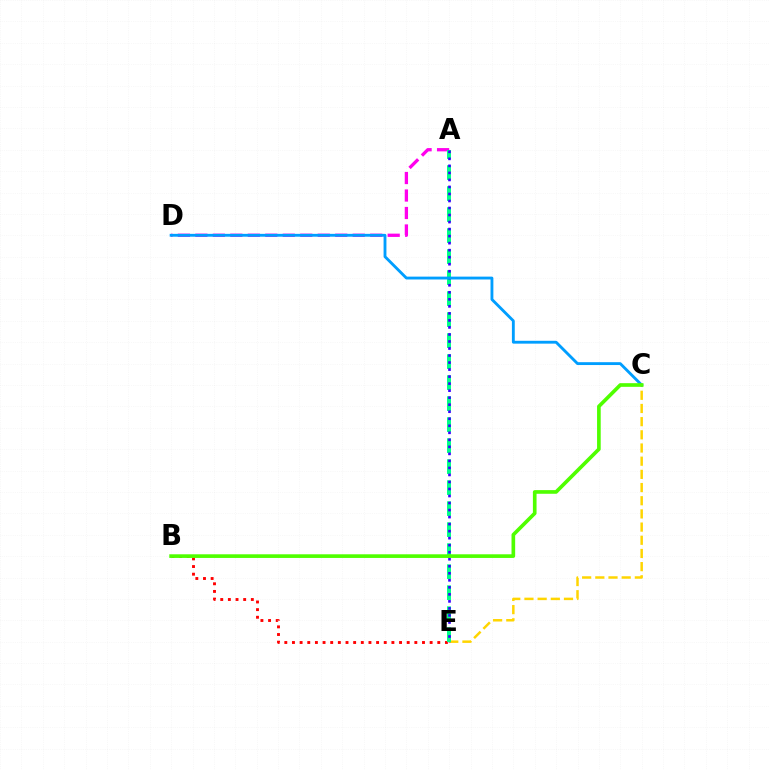{('C', 'E'): [{'color': '#ffd500', 'line_style': 'dashed', 'thickness': 1.79}], ('B', 'E'): [{'color': '#ff0000', 'line_style': 'dotted', 'thickness': 2.08}], ('A', 'D'): [{'color': '#ff00ed', 'line_style': 'dashed', 'thickness': 2.38}], ('A', 'E'): [{'color': '#00ff86', 'line_style': 'dashed', 'thickness': 2.85}, {'color': '#3700ff', 'line_style': 'dotted', 'thickness': 1.91}], ('C', 'D'): [{'color': '#009eff', 'line_style': 'solid', 'thickness': 2.05}], ('B', 'C'): [{'color': '#4fff00', 'line_style': 'solid', 'thickness': 2.63}]}